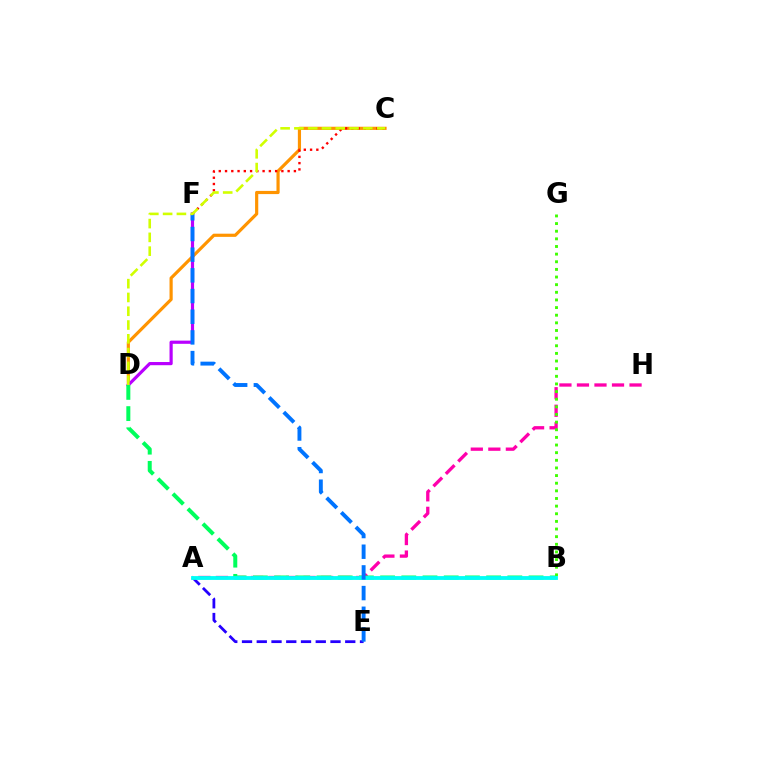{('A', 'H'): [{'color': '#ff00ac', 'line_style': 'dashed', 'thickness': 2.38}], ('A', 'E'): [{'color': '#2500ff', 'line_style': 'dashed', 'thickness': 2.0}], ('B', 'G'): [{'color': '#3dff00', 'line_style': 'dotted', 'thickness': 2.07}], ('C', 'D'): [{'color': '#ff9400', 'line_style': 'solid', 'thickness': 2.29}, {'color': '#d1ff00', 'line_style': 'dashed', 'thickness': 1.87}], ('D', 'F'): [{'color': '#b900ff', 'line_style': 'solid', 'thickness': 2.29}], ('B', 'D'): [{'color': '#00ff5c', 'line_style': 'dashed', 'thickness': 2.88}], ('A', 'B'): [{'color': '#00fff6', 'line_style': 'solid', 'thickness': 2.75}], ('E', 'F'): [{'color': '#0074ff', 'line_style': 'dashed', 'thickness': 2.81}], ('C', 'F'): [{'color': '#ff0000', 'line_style': 'dotted', 'thickness': 1.7}]}